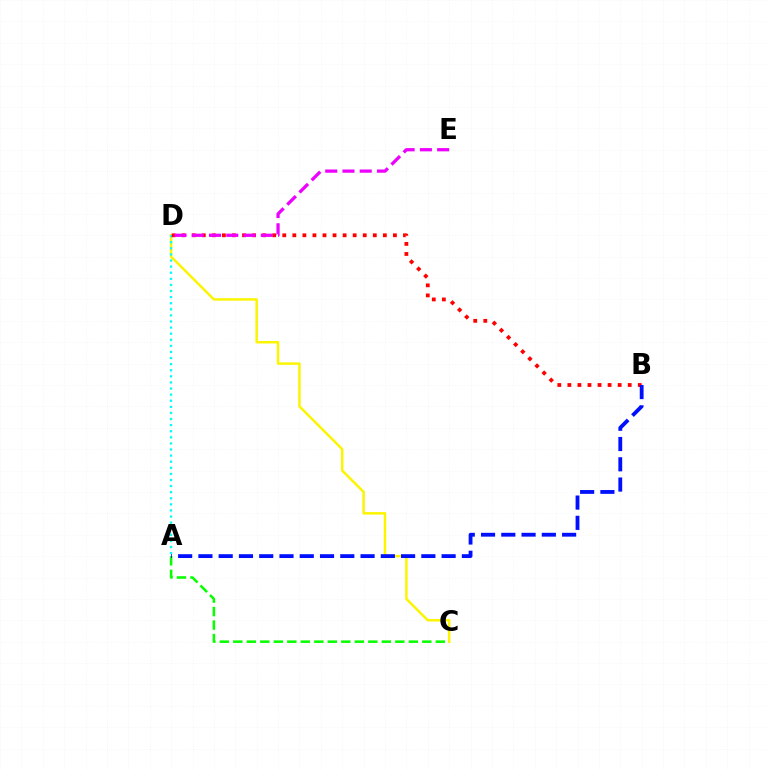{('C', 'D'): [{'color': '#fcf500', 'line_style': 'solid', 'thickness': 1.79}], ('A', 'D'): [{'color': '#00fff6', 'line_style': 'dotted', 'thickness': 1.66}], ('B', 'D'): [{'color': '#ff0000', 'line_style': 'dotted', 'thickness': 2.73}], ('A', 'C'): [{'color': '#08ff00', 'line_style': 'dashed', 'thickness': 1.83}], ('D', 'E'): [{'color': '#ee00ff', 'line_style': 'dashed', 'thickness': 2.34}], ('A', 'B'): [{'color': '#0010ff', 'line_style': 'dashed', 'thickness': 2.75}]}